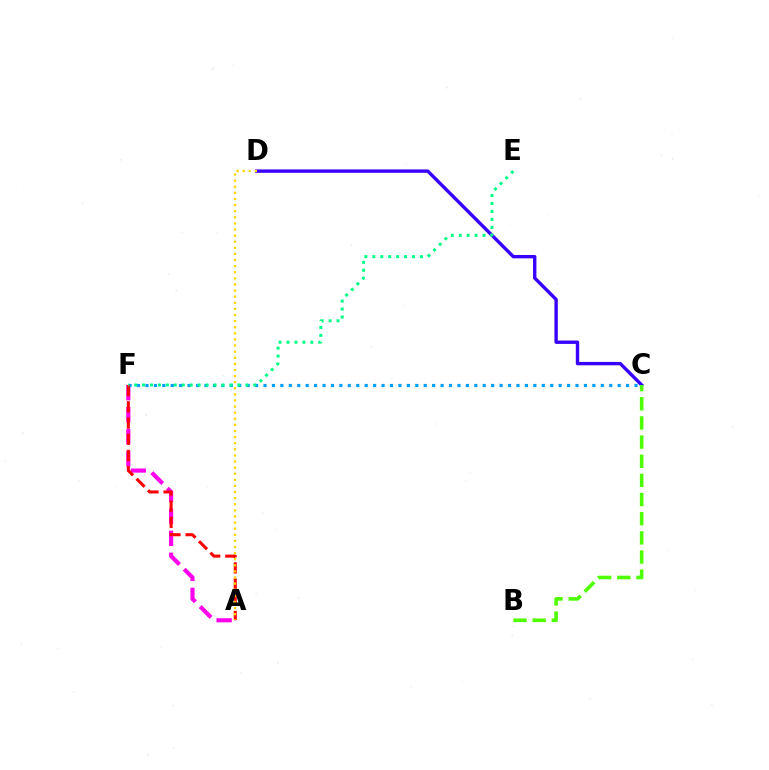{('A', 'F'): [{'color': '#ff00ed', 'line_style': 'dashed', 'thickness': 2.99}, {'color': '#ff0000', 'line_style': 'dashed', 'thickness': 2.2}], ('C', 'D'): [{'color': '#3700ff', 'line_style': 'solid', 'thickness': 2.43}], ('C', 'F'): [{'color': '#009eff', 'line_style': 'dotted', 'thickness': 2.29}], ('B', 'C'): [{'color': '#4fff00', 'line_style': 'dashed', 'thickness': 2.6}], ('A', 'D'): [{'color': '#ffd500', 'line_style': 'dotted', 'thickness': 1.66}], ('E', 'F'): [{'color': '#00ff86', 'line_style': 'dotted', 'thickness': 2.16}]}